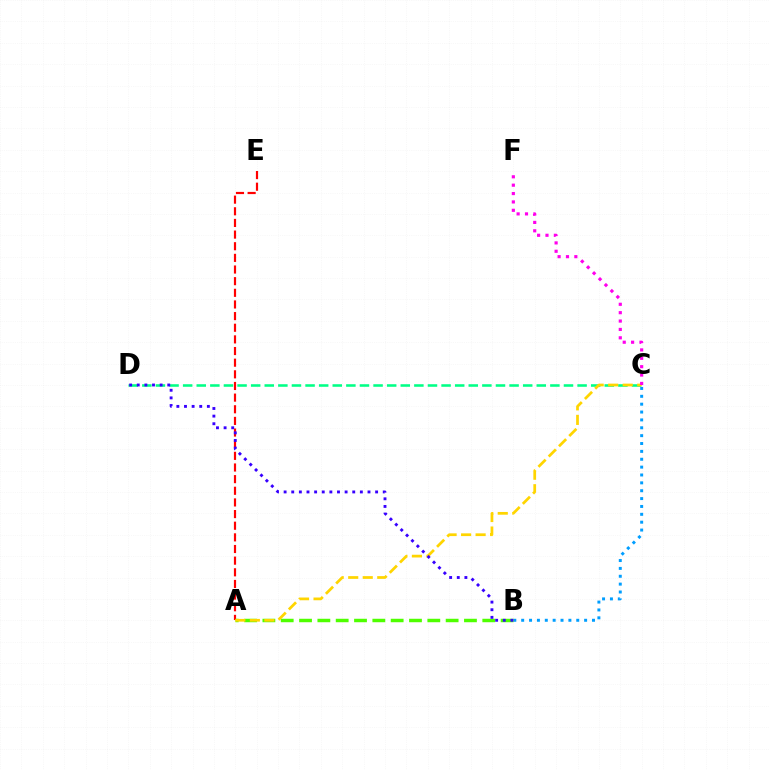{('A', 'E'): [{'color': '#ff0000', 'line_style': 'dashed', 'thickness': 1.58}], ('B', 'C'): [{'color': '#009eff', 'line_style': 'dotted', 'thickness': 2.14}], ('A', 'B'): [{'color': '#4fff00', 'line_style': 'dashed', 'thickness': 2.49}], ('C', 'D'): [{'color': '#00ff86', 'line_style': 'dashed', 'thickness': 1.85}], ('A', 'C'): [{'color': '#ffd500', 'line_style': 'dashed', 'thickness': 1.97}], ('B', 'D'): [{'color': '#3700ff', 'line_style': 'dotted', 'thickness': 2.07}], ('C', 'F'): [{'color': '#ff00ed', 'line_style': 'dotted', 'thickness': 2.28}]}